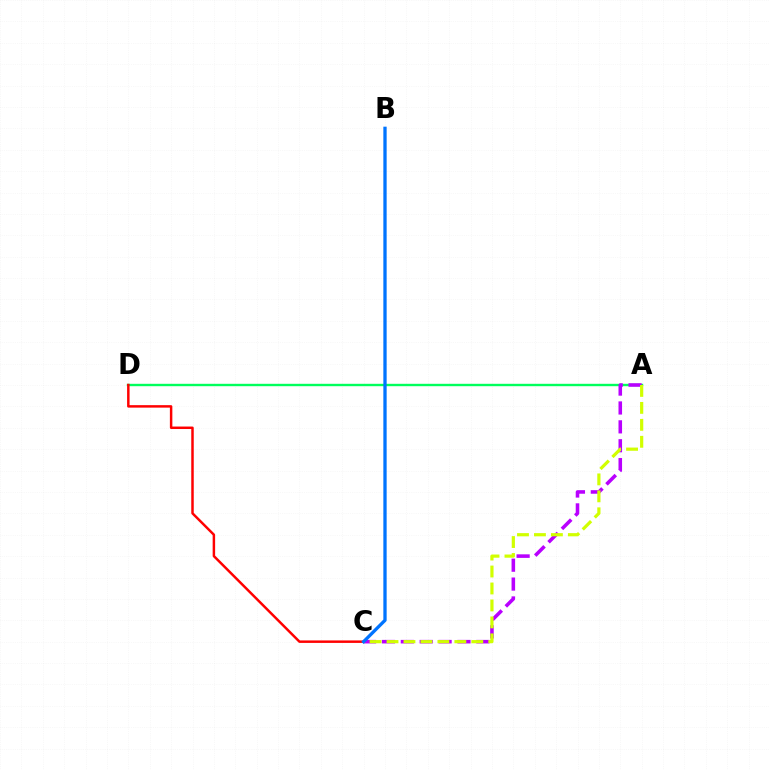{('A', 'D'): [{'color': '#00ff5c', 'line_style': 'solid', 'thickness': 1.72}], ('A', 'C'): [{'color': '#b900ff', 'line_style': 'dashed', 'thickness': 2.57}, {'color': '#d1ff00', 'line_style': 'dashed', 'thickness': 2.3}], ('C', 'D'): [{'color': '#ff0000', 'line_style': 'solid', 'thickness': 1.78}], ('B', 'C'): [{'color': '#0074ff', 'line_style': 'solid', 'thickness': 2.38}]}